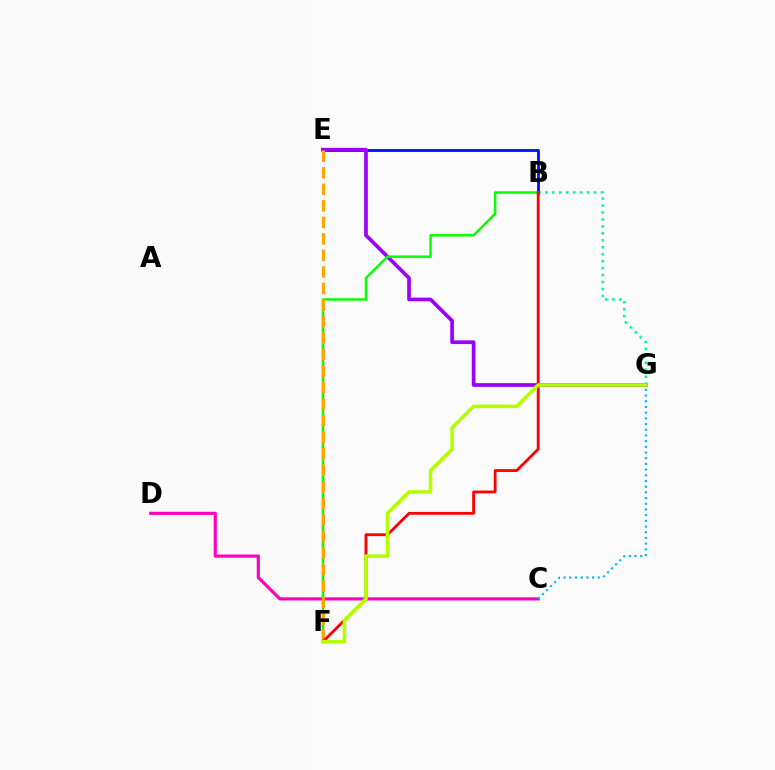{('B', 'G'): [{'color': '#00ff9d', 'line_style': 'dotted', 'thickness': 1.89}], ('B', 'E'): [{'color': '#0010ff', 'line_style': 'solid', 'thickness': 2.03}], ('E', 'G'): [{'color': '#9b00ff', 'line_style': 'solid', 'thickness': 2.66}], ('B', 'F'): [{'color': '#08ff00', 'line_style': 'solid', 'thickness': 1.78}, {'color': '#ff0000', 'line_style': 'solid', 'thickness': 2.03}], ('C', 'D'): [{'color': '#ff00bd', 'line_style': 'solid', 'thickness': 2.28}], ('E', 'F'): [{'color': '#ffa500', 'line_style': 'dashed', 'thickness': 2.25}], ('C', 'G'): [{'color': '#00b5ff', 'line_style': 'dotted', 'thickness': 1.55}], ('F', 'G'): [{'color': '#b3ff00', 'line_style': 'solid', 'thickness': 2.56}]}